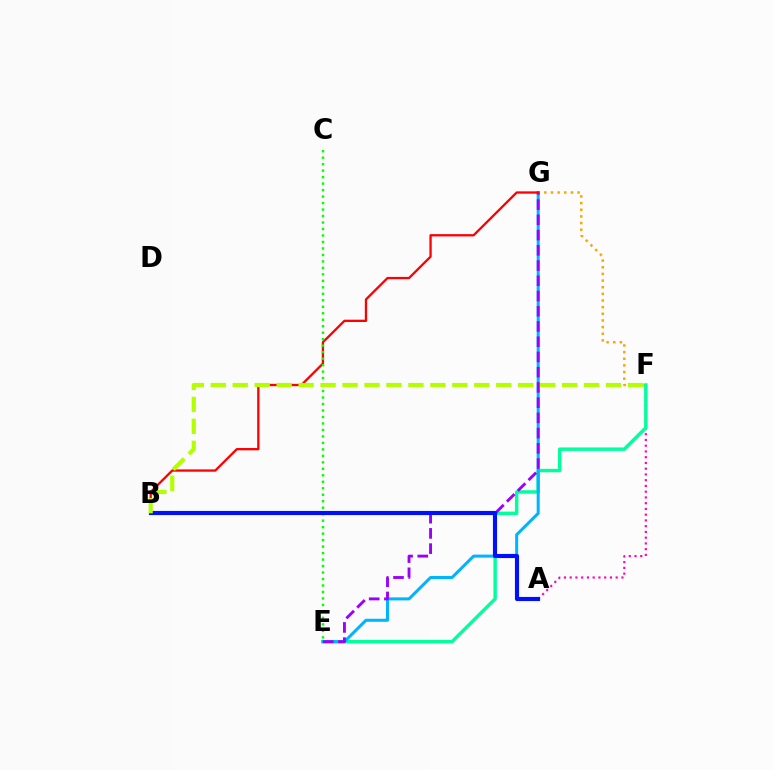{('F', 'G'): [{'color': '#ffa500', 'line_style': 'dotted', 'thickness': 1.81}], ('A', 'F'): [{'color': '#ff00bd', 'line_style': 'dotted', 'thickness': 1.56}], ('E', 'F'): [{'color': '#00ff9d', 'line_style': 'solid', 'thickness': 2.47}], ('E', 'G'): [{'color': '#00b5ff', 'line_style': 'solid', 'thickness': 2.18}, {'color': '#9b00ff', 'line_style': 'dashed', 'thickness': 2.07}], ('B', 'G'): [{'color': '#ff0000', 'line_style': 'solid', 'thickness': 1.66}], ('C', 'E'): [{'color': '#08ff00', 'line_style': 'dotted', 'thickness': 1.76}], ('A', 'B'): [{'color': '#0010ff', 'line_style': 'solid', 'thickness': 2.97}], ('B', 'F'): [{'color': '#b3ff00', 'line_style': 'dashed', 'thickness': 2.98}]}